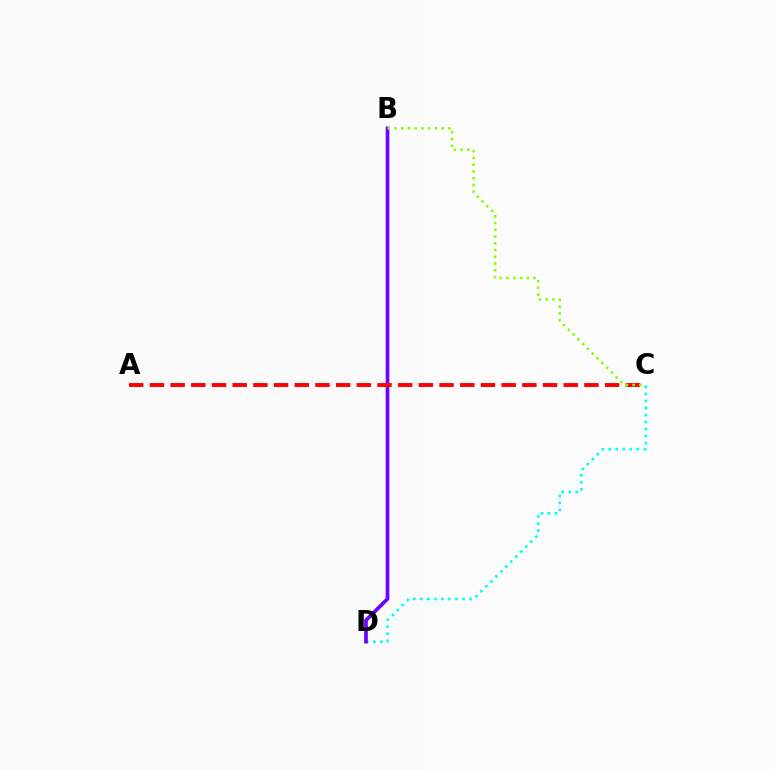{('C', 'D'): [{'color': '#00fff6', 'line_style': 'dotted', 'thickness': 1.91}], ('B', 'D'): [{'color': '#7200ff', 'line_style': 'solid', 'thickness': 2.66}], ('A', 'C'): [{'color': '#ff0000', 'line_style': 'dashed', 'thickness': 2.81}], ('B', 'C'): [{'color': '#84ff00', 'line_style': 'dotted', 'thickness': 1.83}]}